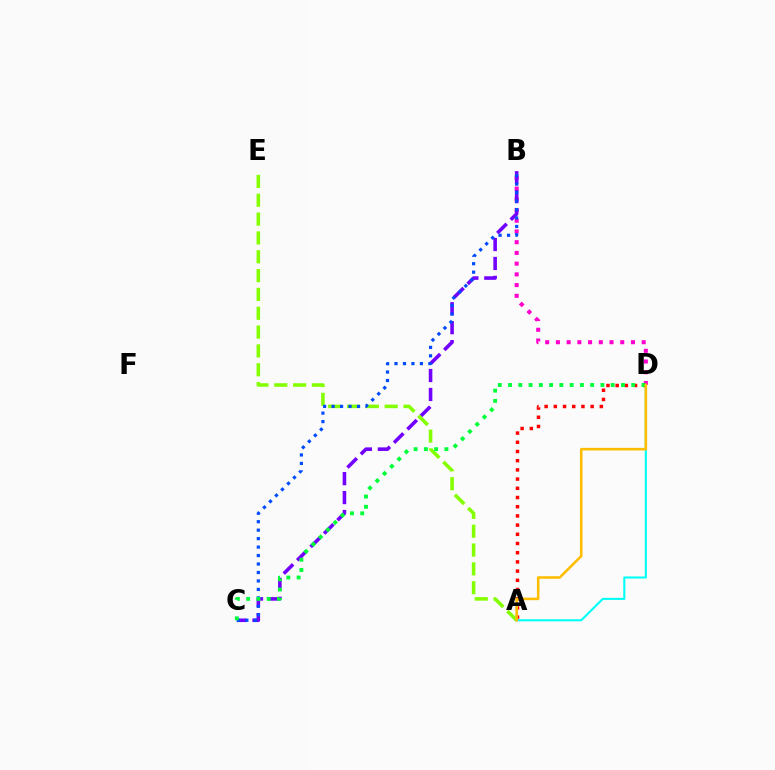{('B', 'D'): [{'color': '#ff00cf', 'line_style': 'dotted', 'thickness': 2.91}], ('A', 'D'): [{'color': '#ff0000', 'line_style': 'dotted', 'thickness': 2.5}, {'color': '#00fff6', 'line_style': 'solid', 'thickness': 1.51}, {'color': '#ffbd00', 'line_style': 'solid', 'thickness': 1.85}], ('B', 'C'): [{'color': '#7200ff', 'line_style': 'dashed', 'thickness': 2.57}, {'color': '#004bff', 'line_style': 'dotted', 'thickness': 2.3}], ('A', 'E'): [{'color': '#84ff00', 'line_style': 'dashed', 'thickness': 2.56}], ('C', 'D'): [{'color': '#00ff39', 'line_style': 'dotted', 'thickness': 2.79}]}